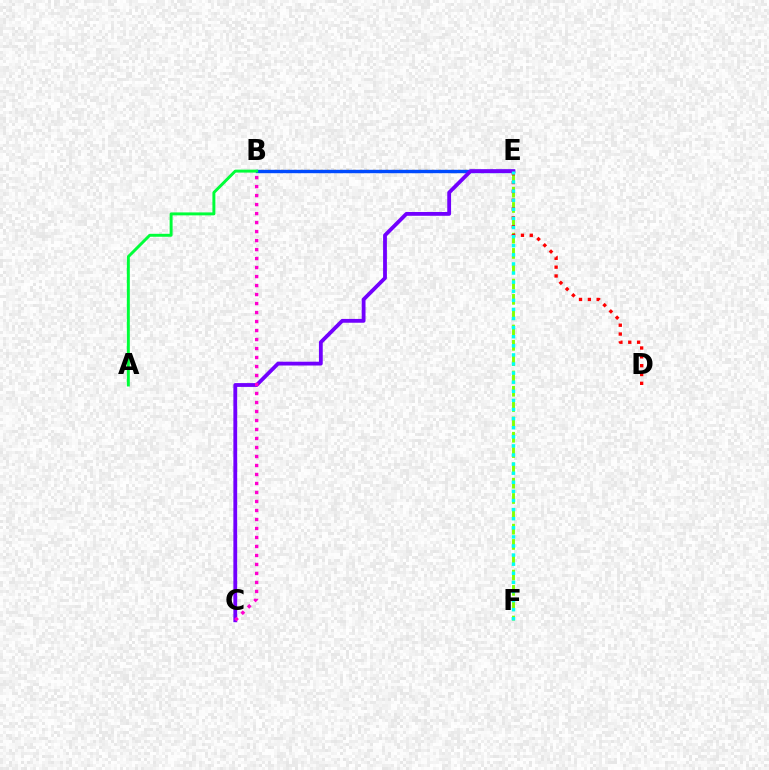{('B', 'E'): [{'color': '#ffbd00', 'line_style': 'dotted', 'thickness': 1.78}, {'color': '#004bff', 'line_style': 'solid', 'thickness': 2.45}], ('E', 'F'): [{'color': '#84ff00', 'line_style': 'dashed', 'thickness': 2.08}, {'color': '#00fff6', 'line_style': 'dotted', 'thickness': 2.47}], ('D', 'E'): [{'color': '#ff0000', 'line_style': 'dotted', 'thickness': 2.4}], ('A', 'B'): [{'color': '#00ff39', 'line_style': 'solid', 'thickness': 2.12}], ('C', 'E'): [{'color': '#7200ff', 'line_style': 'solid', 'thickness': 2.74}], ('B', 'C'): [{'color': '#ff00cf', 'line_style': 'dotted', 'thickness': 2.44}]}